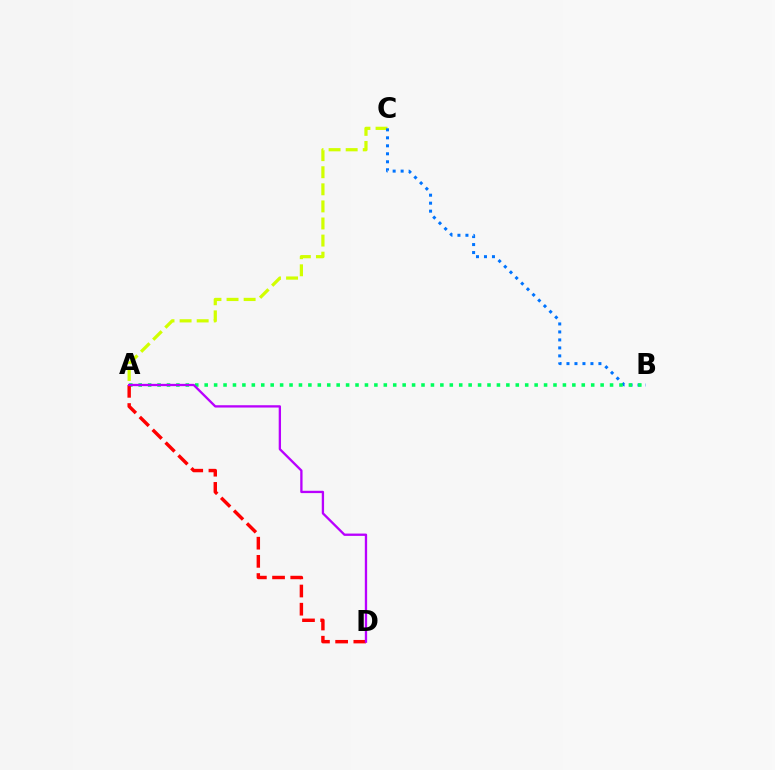{('A', 'C'): [{'color': '#d1ff00', 'line_style': 'dashed', 'thickness': 2.32}], ('B', 'C'): [{'color': '#0074ff', 'line_style': 'dotted', 'thickness': 2.17}], ('A', 'B'): [{'color': '#00ff5c', 'line_style': 'dotted', 'thickness': 2.56}], ('A', 'D'): [{'color': '#ff0000', 'line_style': 'dashed', 'thickness': 2.47}, {'color': '#b900ff', 'line_style': 'solid', 'thickness': 1.67}]}